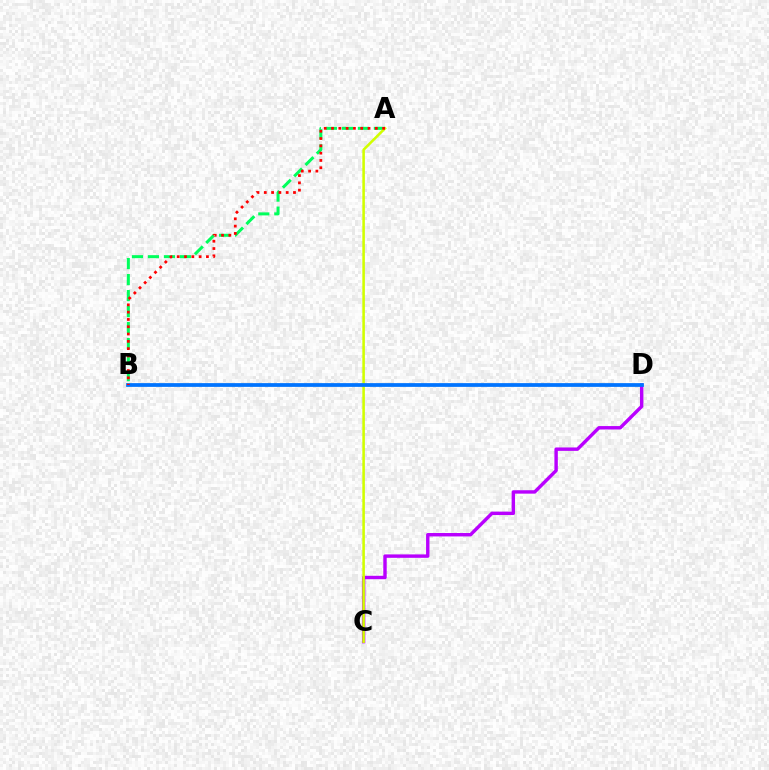{('A', 'B'): [{'color': '#00ff5c', 'line_style': 'dashed', 'thickness': 2.17}, {'color': '#ff0000', 'line_style': 'dotted', 'thickness': 1.98}], ('C', 'D'): [{'color': '#b900ff', 'line_style': 'solid', 'thickness': 2.46}], ('A', 'C'): [{'color': '#d1ff00', 'line_style': 'solid', 'thickness': 1.84}], ('B', 'D'): [{'color': '#0074ff', 'line_style': 'solid', 'thickness': 2.7}]}